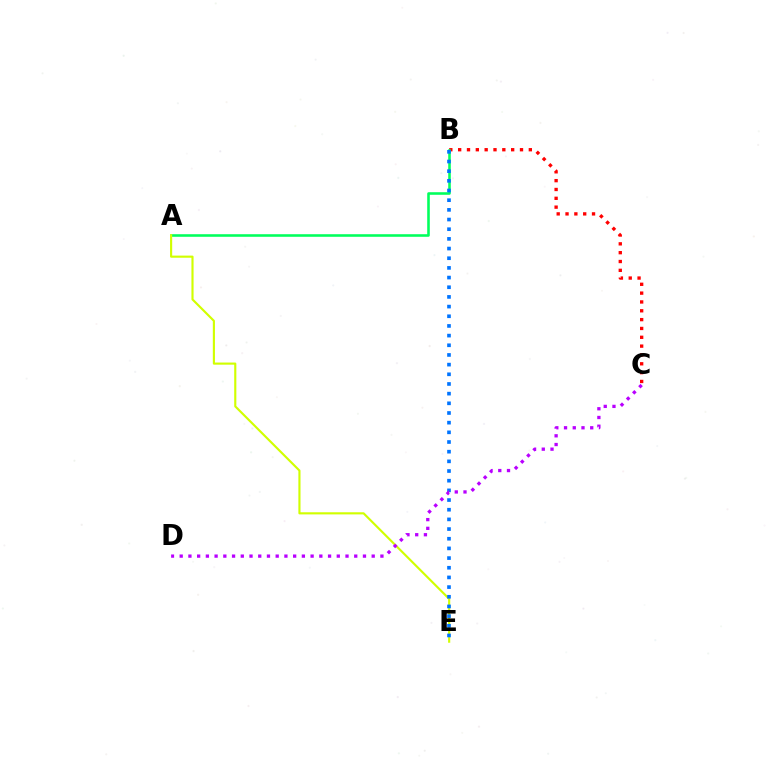{('B', 'C'): [{'color': '#ff0000', 'line_style': 'dotted', 'thickness': 2.4}], ('A', 'B'): [{'color': '#00ff5c', 'line_style': 'solid', 'thickness': 1.86}], ('A', 'E'): [{'color': '#d1ff00', 'line_style': 'solid', 'thickness': 1.54}], ('B', 'E'): [{'color': '#0074ff', 'line_style': 'dotted', 'thickness': 2.63}], ('C', 'D'): [{'color': '#b900ff', 'line_style': 'dotted', 'thickness': 2.37}]}